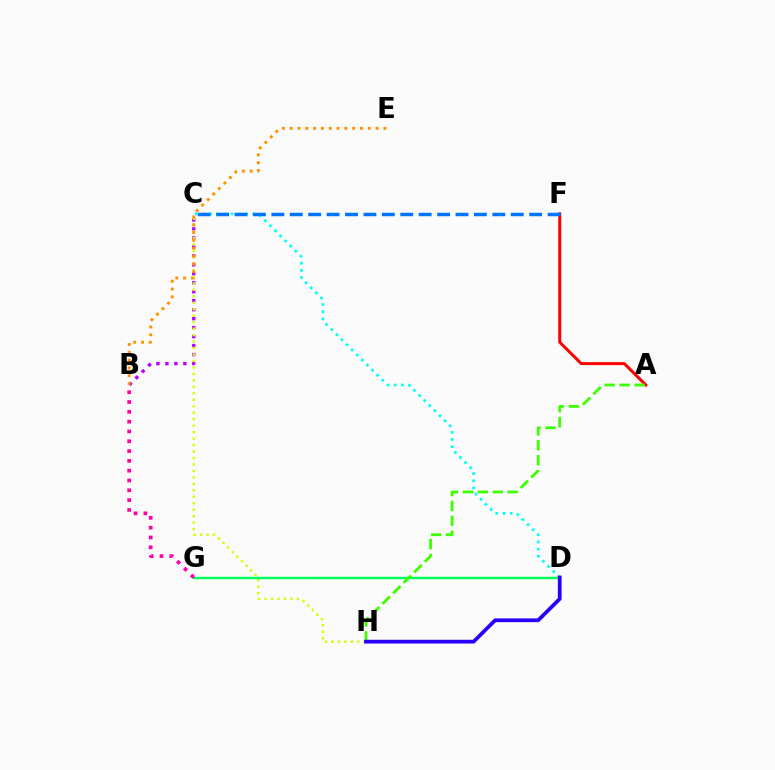{('B', 'C'): [{'color': '#b900ff', 'line_style': 'dotted', 'thickness': 2.44}], ('C', 'D'): [{'color': '#00fff6', 'line_style': 'dotted', 'thickness': 1.95}], ('C', 'H'): [{'color': '#d1ff00', 'line_style': 'dotted', 'thickness': 1.76}], ('D', 'G'): [{'color': '#00ff5c', 'line_style': 'solid', 'thickness': 1.77}], ('B', 'G'): [{'color': '#ff00ac', 'line_style': 'dotted', 'thickness': 2.67}], ('A', 'F'): [{'color': '#ff0000', 'line_style': 'solid', 'thickness': 2.16}], ('A', 'H'): [{'color': '#3dff00', 'line_style': 'dashed', 'thickness': 2.03}], ('C', 'F'): [{'color': '#0074ff', 'line_style': 'dashed', 'thickness': 2.5}], ('B', 'E'): [{'color': '#ff9400', 'line_style': 'dotted', 'thickness': 2.12}], ('D', 'H'): [{'color': '#2500ff', 'line_style': 'solid', 'thickness': 2.7}]}